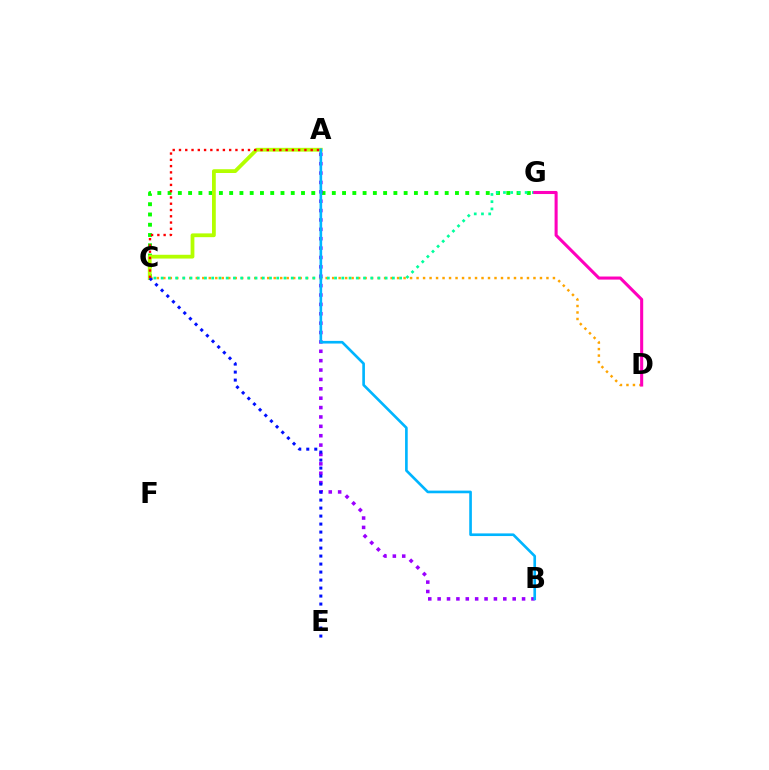{('C', 'D'): [{'color': '#ffa500', 'line_style': 'dotted', 'thickness': 1.76}], ('C', 'G'): [{'color': '#08ff00', 'line_style': 'dotted', 'thickness': 2.79}, {'color': '#00ff9d', 'line_style': 'dotted', 'thickness': 1.96}], ('A', 'C'): [{'color': '#b3ff00', 'line_style': 'solid', 'thickness': 2.72}, {'color': '#ff0000', 'line_style': 'dotted', 'thickness': 1.7}], ('A', 'B'): [{'color': '#9b00ff', 'line_style': 'dotted', 'thickness': 2.55}, {'color': '#00b5ff', 'line_style': 'solid', 'thickness': 1.91}], ('C', 'E'): [{'color': '#0010ff', 'line_style': 'dotted', 'thickness': 2.17}], ('D', 'G'): [{'color': '#ff00bd', 'line_style': 'solid', 'thickness': 2.21}]}